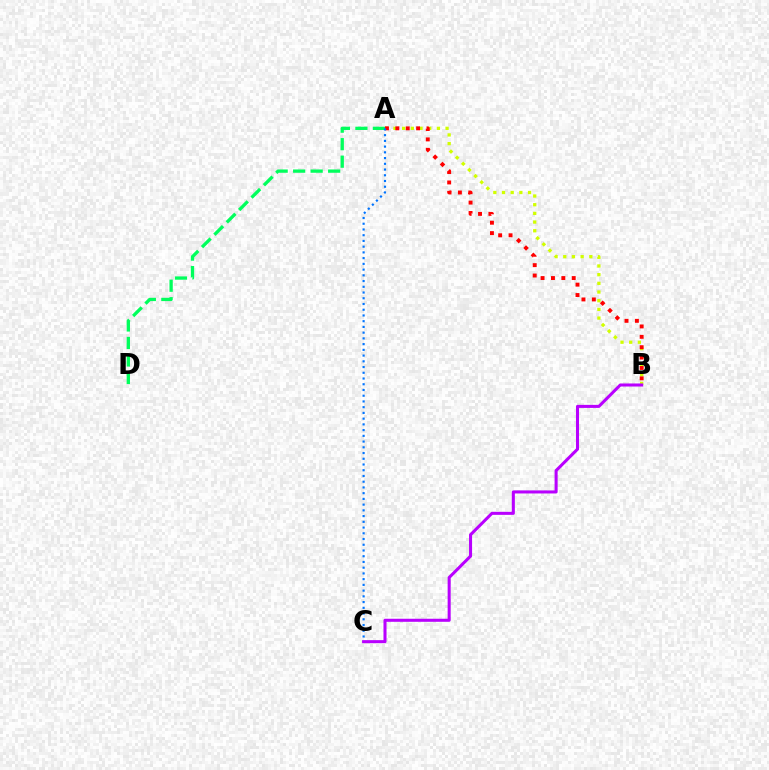{('A', 'D'): [{'color': '#00ff5c', 'line_style': 'dashed', 'thickness': 2.38}], ('A', 'B'): [{'color': '#d1ff00', 'line_style': 'dotted', 'thickness': 2.36}, {'color': '#ff0000', 'line_style': 'dotted', 'thickness': 2.82}], ('A', 'C'): [{'color': '#0074ff', 'line_style': 'dotted', 'thickness': 1.56}], ('B', 'C'): [{'color': '#b900ff', 'line_style': 'solid', 'thickness': 2.19}]}